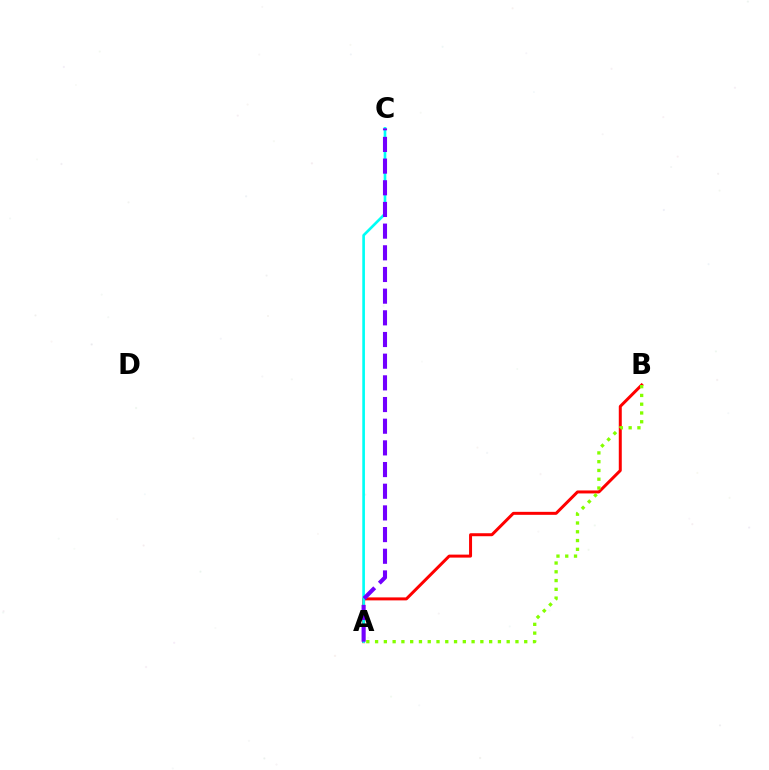{('A', 'B'): [{'color': '#ff0000', 'line_style': 'solid', 'thickness': 2.15}, {'color': '#84ff00', 'line_style': 'dotted', 'thickness': 2.38}], ('A', 'C'): [{'color': '#00fff6', 'line_style': 'solid', 'thickness': 1.91}, {'color': '#7200ff', 'line_style': 'dashed', 'thickness': 2.94}]}